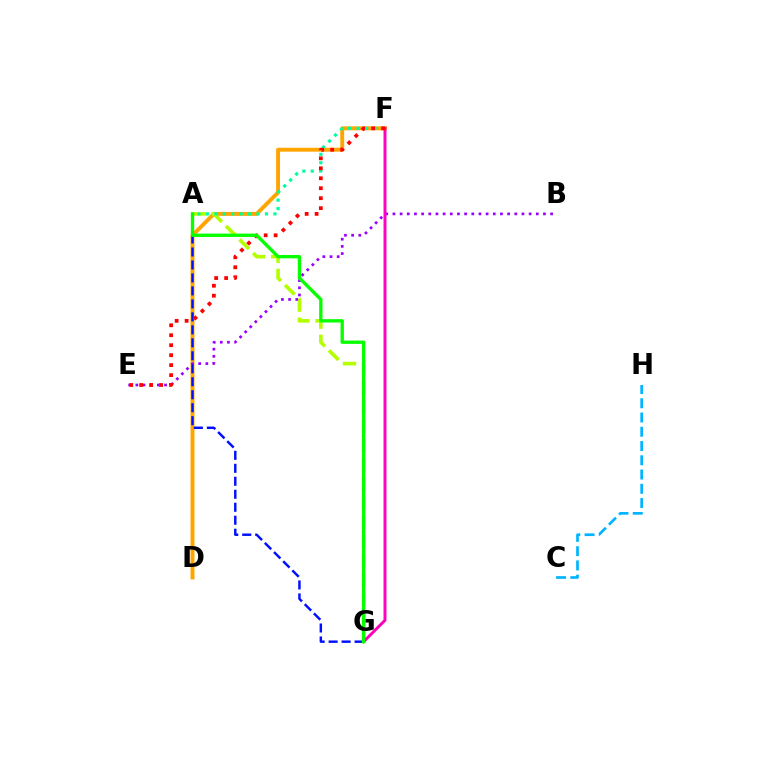{('D', 'F'): [{'color': '#ffa500', 'line_style': 'solid', 'thickness': 2.83}], ('C', 'H'): [{'color': '#00b5ff', 'line_style': 'dashed', 'thickness': 1.94}], ('A', 'G'): [{'color': '#b3ff00', 'line_style': 'dashed', 'thickness': 2.61}, {'color': '#0010ff', 'line_style': 'dashed', 'thickness': 1.76}, {'color': '#08ff00', 'line_style': 'solid', 'thickness': 2.41}], ('B', 'E'): [{'color': '#9b00ff', 'line_style': 'dotted', 'thickness': 1.95}], ('A', 'F'): [{'color': '#00ff9d', 'line_style': 'dotted', 'thickness': 2.3}], ('F', 'G'): [{'color': '#ff00bd', 'line_style': 'solid', 'thickness': 2.12}], ('E', 'F'): [{'color': '#ff0000', 'line_style': 'dotted', 'thickness': 2.71}]}